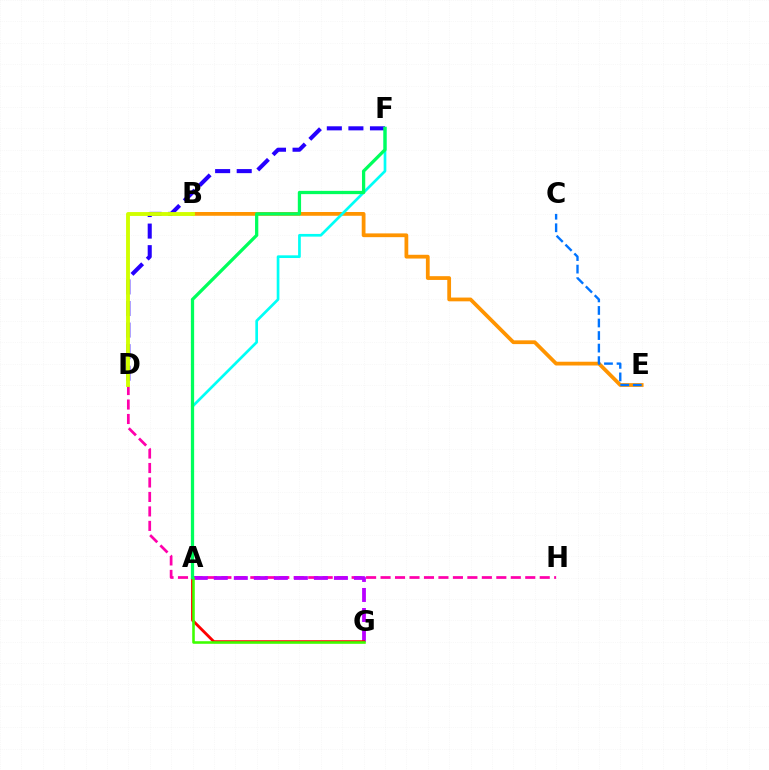{('D', 'F'): [{'color': '#2500ff', 'line_style': 'dashed', 'thickness': 2.93}], ('D', 'H'): [{'color': '#ff00ac', 'line_style': 'dashed', 'thickness': 1.97}], ('B', 'E'): [{'color': '#ff9400', 'line_style': 'solid', 'thickness': 2.71}], ('B', 'D'): [{'color': '#d1ff00', 'line_style': 'solid', 'thickness': 2.79}], ('A', 'G'): [{'color': '#b900ff', 'line_style': 'dashed', 'thickness': 2.72}, {'color': '#ff0000', 'line_style': 'solid', 'thickness': 2.05}, {'color': '#3dff00', 'line_style': 'solid', 'thickness': 1.86}], ('C', 'E'): [{'color': '#0074ff', 'line_style': 'dashed', 'thickness': 1.7}], ('A', 'F'): [{'color': '#00fff6', 'line_style': 'solid', 'thickness': 1.94}, {'color': '#00ff5c', 'line_style': 'solid', 'thickness': 2.35}]}